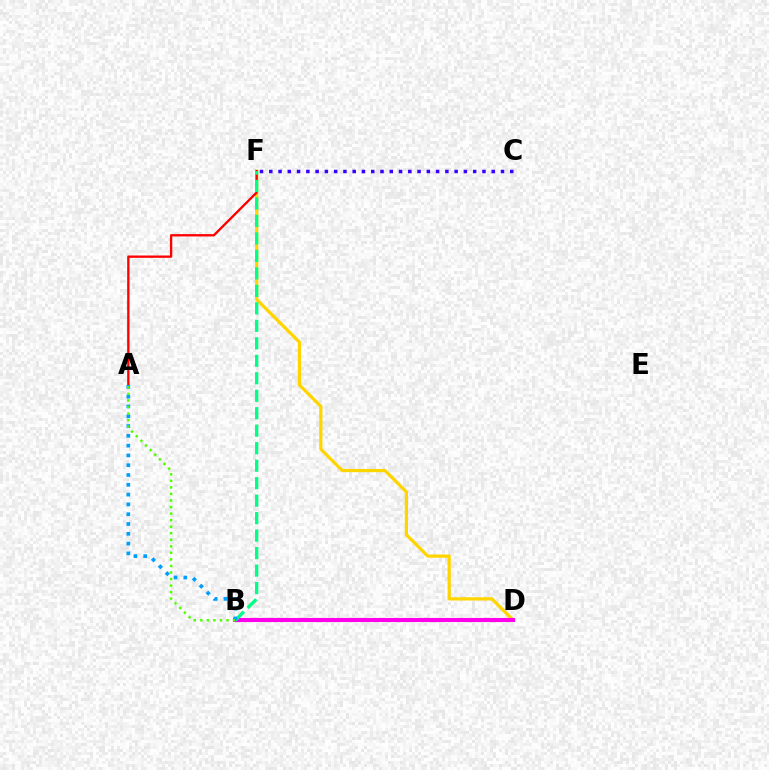{('D', 'F'): [{'color': '#ffd500', 'line_style': 'solid', 'thickness': 2.32}], ('A', 'F'): [{'color': '#ff0000', 'line_style': 'solid', 'thickness': 1.68}], ('B', 'D'): [{'color': '#ff00ed', 'line_style': 'solid', 'thickness': 2.96}], ('B', 'F'): [{'color': '#00ff86', 'line_style': 'dashed', 'thickness': 2.38}], ('C', 'F'): [{'color': '#3700ff', 'line_style': 'dotted', 'thickness': 2.52}], ('A', 'B'): [{'color': '#009eff', 'line_style': 'dotted', 'thickness': 2.66}, {'color': '#4fff00', 'line_style': 'dotted', 'thickness': 1.78}]}